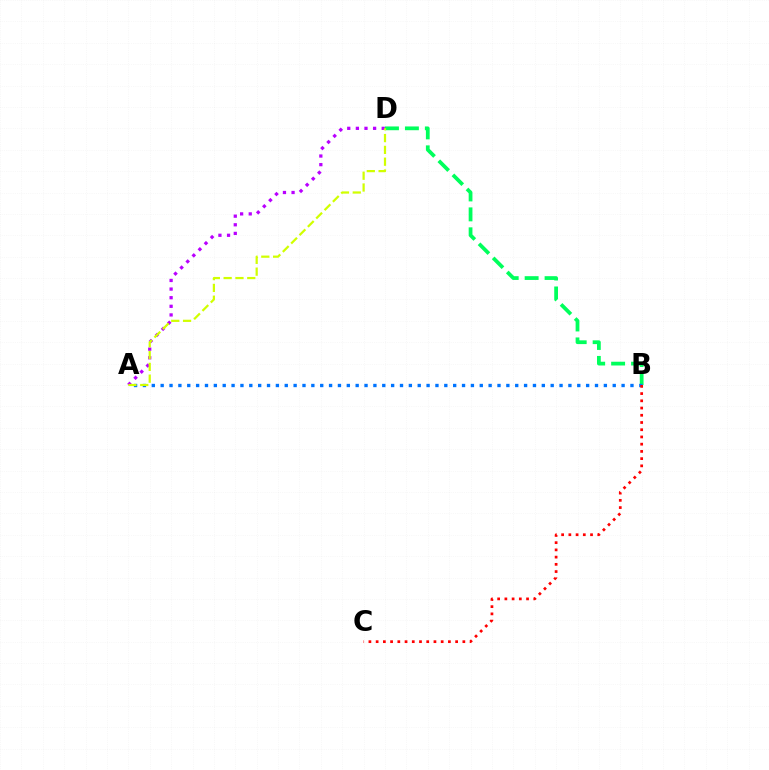{('B', 'D'): [{'color': '#00ff5c', 'line_style': 'dashed', 'thickness': 2.71}], ('A', 'D'): [{'color': '#b900ff', 'line_style': 'dotted', 'thickness': 2.34}, {'color': '#d1ff00', 'line_style': 'dashed', 'thickness': 1.6}], ('A', 'B'): [{'color': '#0074ff', 'line_style': 'dotted', 'thickness': 2.41}], ('B', 'C'): [{'color': '#ff0000', 'line_style': 'dotted', 'thickness': 1.96}]}